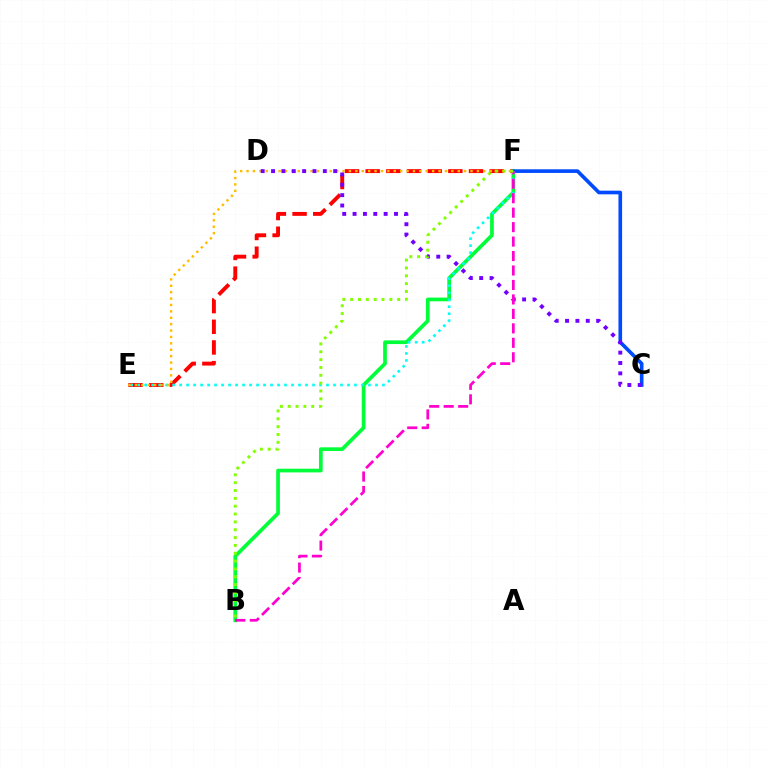{('B', 'F'): [{'color': '#00ff39', 'line_style': 'solid', 'thickness': 2.67}, {'color': '#ff00cf', 'line_style': 'dashed', 'thickness': 1.96}, {'color': '#84ff00', 'line_style': 'dotted', 'thickness': 2.13}], ('E', 'F'): [{'color': '#ff0000', 'line_style': 'dashed', 'thickness': 2.81}, {'color': '#00fff6', 'line_style': 'dotted', 'thickness': 1.9}, {'color': '#ffbd00', 'line_style': 'dotted', 'thickness': 1.74}], ('C', 'F'): [{'color': '#004bff', 'line_style': 'solid', 'thickness': 2.63}], ('C', 'D'): [{'color': '#7200ff', 'line_style': 'dotted', 'thickness': 2.81}]}